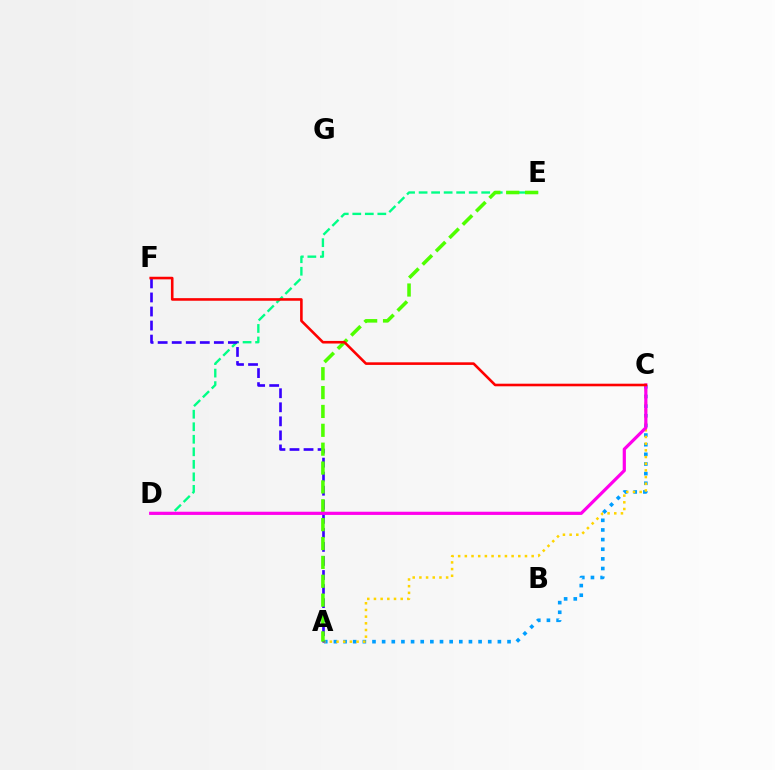{('A', 'C'): [{'color': '#009eff', 'line_style': 'dotted', 'thickness': 2.62}, {'color': '#ffd500', 'line_style': 'dotted', 'thickness': 1.82}], ('D', 'E'): [{'color': '#00ff86', 'line_style': 'dashed', 'thickness': 1.7}], ('A', 'F'): [{'color': '#3700ff', 'line_style': 'dashed', 'thickness': 1.91}], ('A', 'E'): [{'color': '#4fff00', 'line_style': 'dashed', 'thickness': 2.56}], ('C', 'D'): [{'color': '#ff00ed', 'line_style': 'solid', 'thickness': 2.3}], ('C', 'F'): [{'color': '#ff0000', 'line_style': 'solid', 'thickness': 1.87}]}